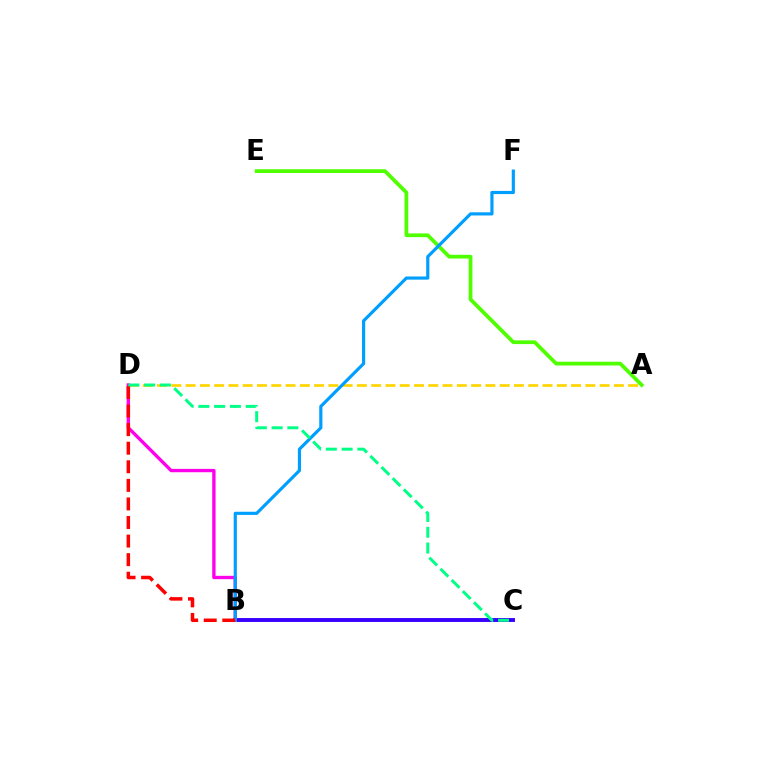{('B', 'C'): [{'color': '#3700ff', 'line_style': 'solid', 'thickness': 2.81}], ('A', 'D'): [{'color': '#ffd500', 'line_style': 'dashed', 'thickness': 1.94}], ('B', 'D'): [{'color': '#ff00ed', 'line_style': 'solid', 'thickness': 2.41}, {'color': '#ff0000', 'line_style': 'dashed', 'thickness': 2.52}], ('A', 'E'): [{'color': '#4fff00', 'line_style': 'solid', 'thickness': 2.7}], ('B', 'F'): [{'color': '#009eff', 'line_style': 'solid', 'thickness': 2.28}], ('C', 'D'): [{'color': '#00ff86', 'line_style': 'dashed', 'thickness': 2.14}]}